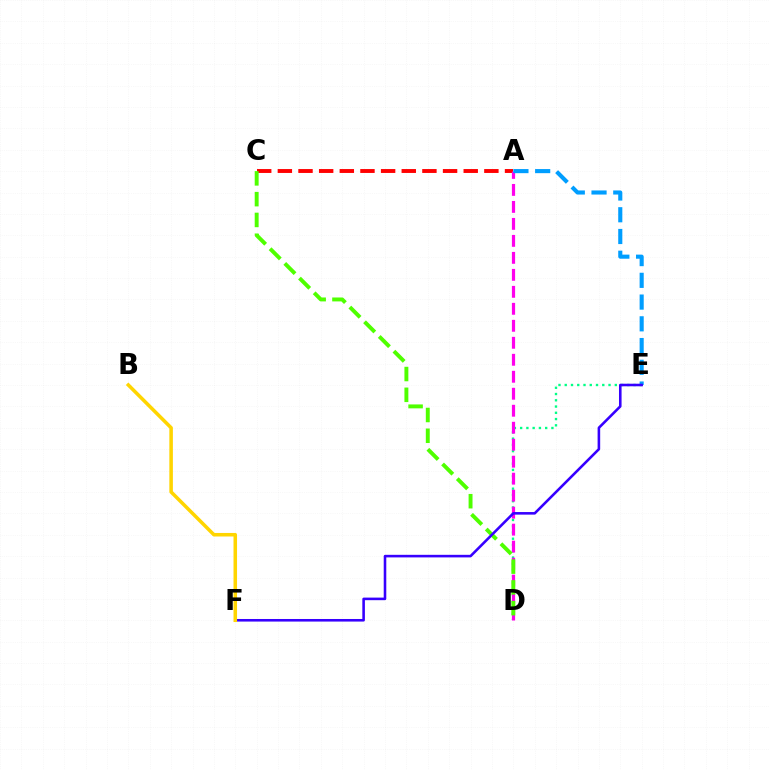{('A', 'C'): [{'color': '#ff0000', 'line_style': 'dashed', 'thickness': 2.81}], ('D', 'E'): [{'color': '#00ff86', 'line_style': 'dotted', 'thickness': 1.7}], ('A', 'D'): [{'color': '#ff00ed', 'line_style': 'dashed', 'thickness': 2.31}], ('A', 'E'): [{'color': '#009eff', 'line_style': 'dashed', 'thickness': 2.95}], ('C', 'D'): [{'color': '#4fff00', 'line_style': 'dashed', 'thickness': 2.82}], ('E', 'F'): [{'color': '#3700ff', 'line_style': 'solid', 'thickness': 1.86}], ('B', 'F'): [{'color': '#ffd500', 'line_style': 'solid', 'thickness': 2.55}]}